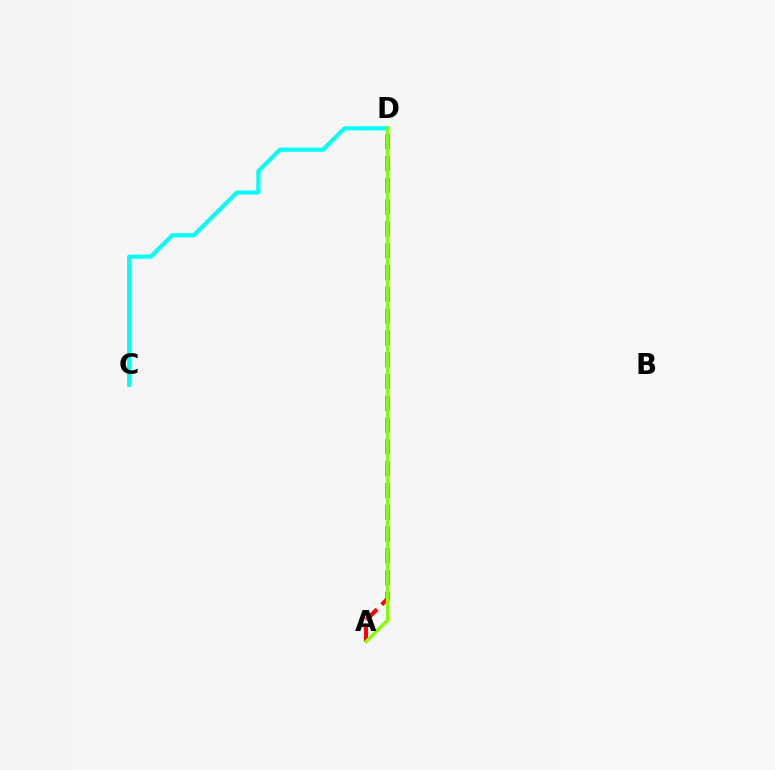{('A', 'D'): [{'color': '#ff0000', 'line_style': 'dashed', 'thickness': 2.96}, {'color': '#7200ff', 'line_style': 'dashed', 'thickness': 1.67}, {'color': '#84ff00', 'line_style': 'solid', 'thickness': 2.41}], ('C', 'D'): [{'color': '#00fff6', 'line_style': 'solid', 'thickness': 2.96}]}